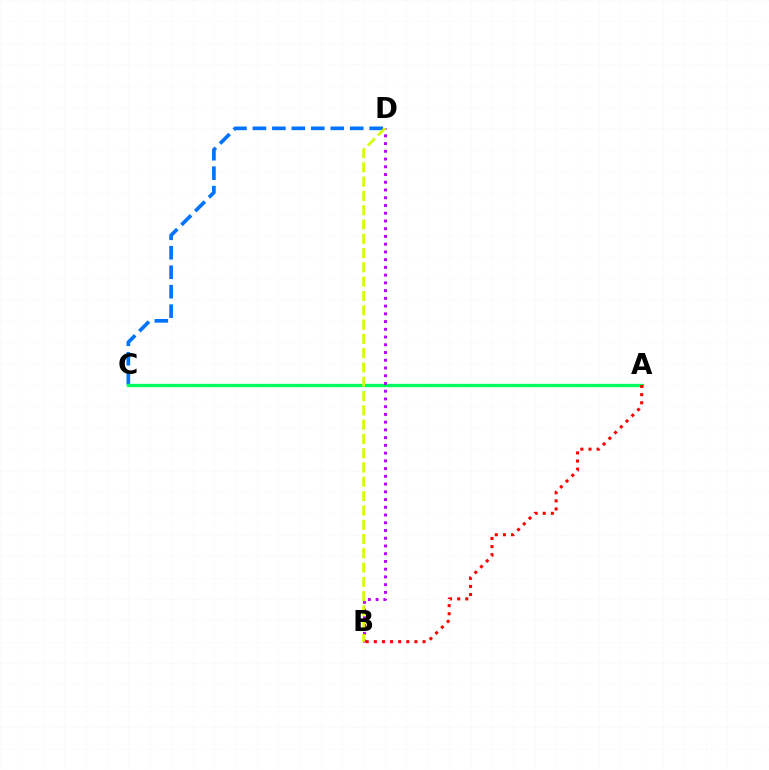{('C', 'D'): [{'color': '#0074ff', 'line_style': 'dashed', 'thickness': 2.64}], ('A', 'C'): [{'color': '#00ff5c', 'line_style': 'solid', 'thickness': 2.39}], ('B', 'D'): [{'color': '#b900ff', 'line_style': 'dotted', 'thickness': 2.1}, {'color': '#d1ff00', 'line_style': 'dashed', 'thickness': 1.94}], ('A', 'B'): [{'color': '#ff0000', 'line_style': 'dotted', 'thickness': 2.2}]}